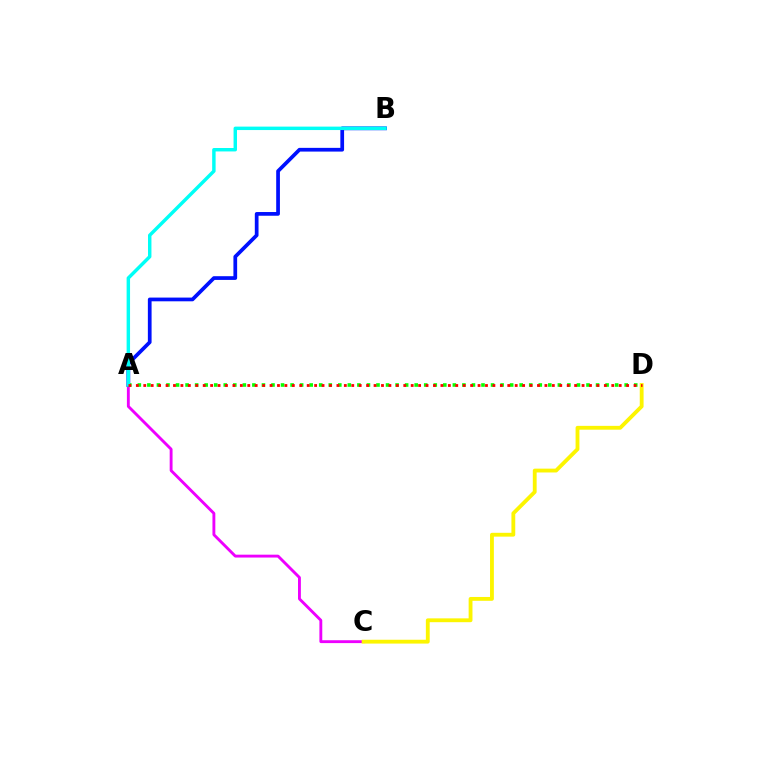{('A', 'C'): [{'color': '#ee00ff', 'line_style': 'solid', 'thickness': 2.07}], ('A', 'B'): [{'color': '#0010ff', 'line_style': 'solid', 'thickness': 2.68}, {'color': '#00fff6', 'line_style': 'solid', 'thickness': 2.48}], ('A', 'D'): [{'color': '#08ff00', 'line_style': 'dotted', 'thickness': 2.59}, {'color': '#ff0000', 'line_style': 'dotted', 'thickness': 2.02}], ('C', 'D'): [{'color': '#fcf500', 'line_style': 'solid', 'thickness': 2.76}]}